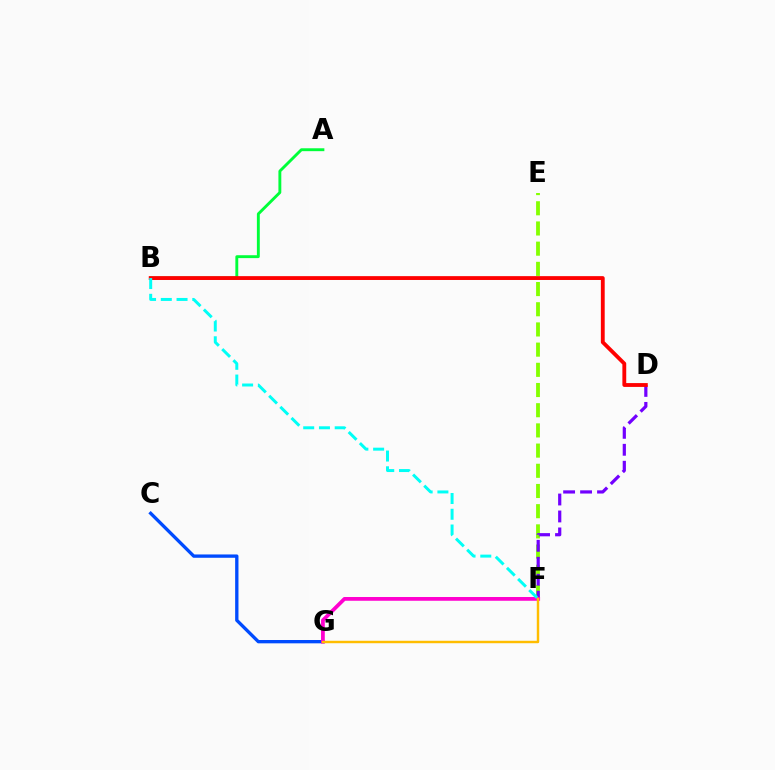{('E', 'F'): [{'color': '#84ff00', 'line_style': 'dashed', 'thickness': 2.74}], ('D', 'F'): [{'color': '#7200ff', 'line_style': 'dashed', 'thickness': 2.3}], ('A', 'B'): [{'color': '#00ff39', 'line_style': 'solid', 'thickness': 2.08}], ('B', 'D'): [{'color': '#ff0000', 'line_style': 'solid', 'thickness': 2.76}], ('C', 'G'): [{'color': '#004bff', 'line_style': 'solid', 'thickness': 2.39}], ('F', 'G'): [{'color': '#ff00cf', 'line_style': 'solid', 'thickness': 2.7}, {'color': '#ffbd00', 'line_style': 'solid', 'thickness': 1.76}], ('B', 'F'): [{'color': '#00fff6', 'line_style': 'dashed', 'thickness': 2.14}]}